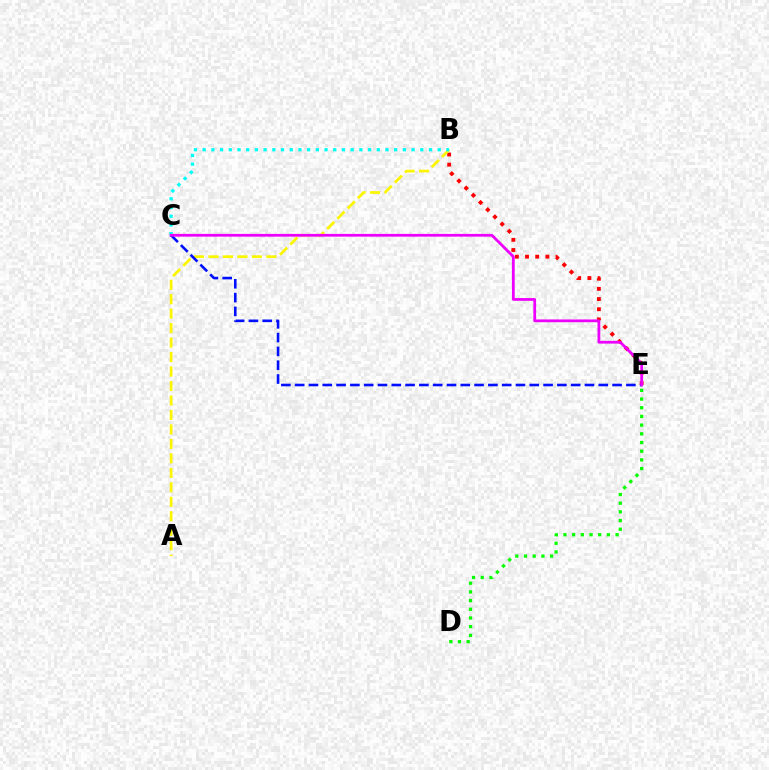{('B', 'E'): [{'color': '#ff0000', 'line_style': 'dotted', 'thickness': 2.76}], ('A', 'B'): [{'color': '#fcf500', 'line_style': 'dashed', 'thickness': 1.97}], ('B', 'C'): [{'color': '#00fff6', 'line_style': 'dotted', 'thickness': 2.36}], ('D', 'E'): [{'color': '#08ff00', 'line_style': 'dotted', 'thickness': 2.36}], ('C', 'E'): [{'color': '#0010ff', 'line_style': 'dashed', 'thickness': 1.87}, {'color': '#ee00ff', 'line_style': 'solid', 'thickness': 1.99}]}